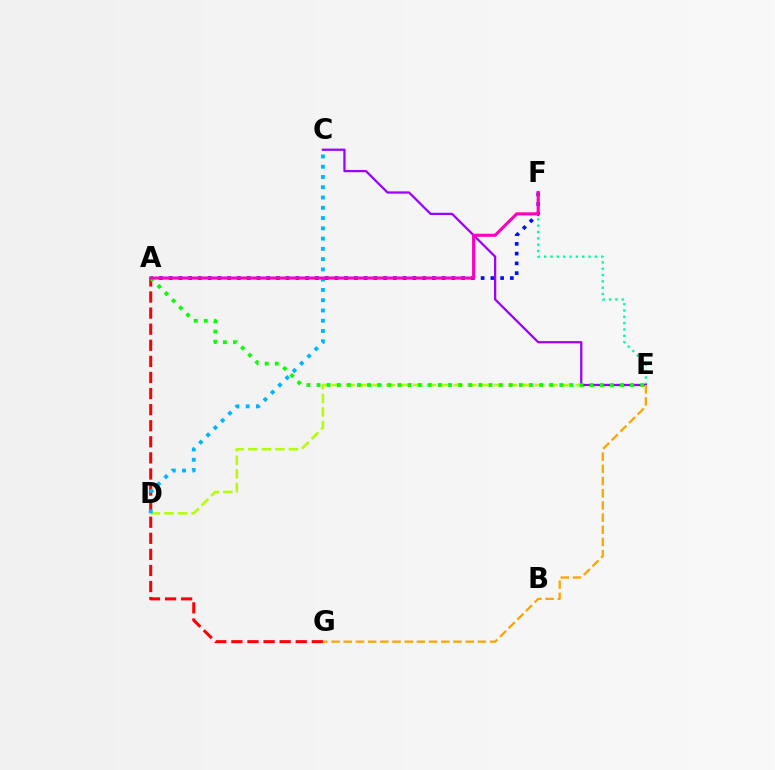{('A', 'G'): [{'color': '#ff0000', 'line_style': 'dashed', 'thickness': 2.19}], ('D', 'E'): [{'color': '#b3ff00', 'line_style': 'dashed', 'thickness': 1.84}], ('E', 'F'): [{'color': '#00ff9d', 'line_style': 'dotted', 'thickness': 1.72}], ('A', 'F'): [{'color': '#0010ff', 'line_style': 'dotted', 'thickness': 2.65}, {'color': '#ff00bd', 'line_style': 'solid', 'thickness': 2.24}], ('C', 'D'): [{'color': '#00b5ff', 'line_style': 'dotted', 'thickness': 2.79}], ('C', 'E'): [{'color': '#9b00ff', 'line_style': 'solid', 'thickness': 1.62}], ('A', 'E'): [{'color': '#08ff00', 'line_style': 'dotted', 'thickness': 2.75}], ('E', 'G'): [{'color': '#ffa500', 'line_style': 'dashed', 'thickness': 1.66}]}